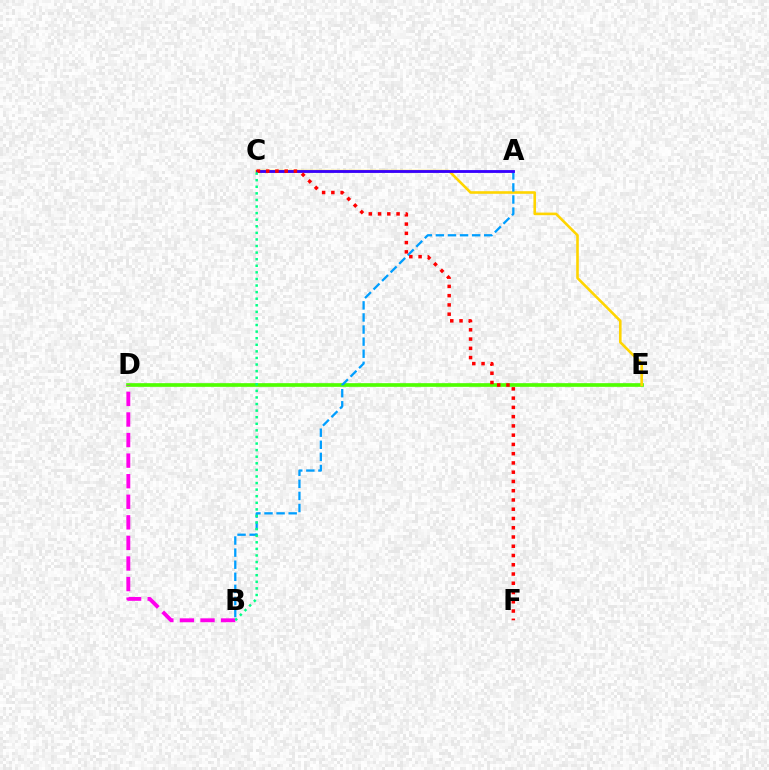{('D', 'E'): [{'color': '#4fff00', 'line_style': 'solid', 'thickness': 2.64}], ('C', 'E'): [{'color': '#ffd500', 'line_style': 'solid', 'thickness': 1.87}], ('A', 'B'): [{'color': '#009eff', 'line_style': 'dashed', 'thickness': 1.64}], ('A', 'C'): [{'color': '#3700ff', 'line_style': 'solid', 'thickness': 2.04}], ('C', 'F'): [{'color': '#ff0000', 'line_style': 'dotted', 'thickness': 2.52}], ('B', 'D'): [{'color': '#ff00ed', 'line_style': 'dashed', 'thickness': 2.79}], ('B', 'C'): [{'color': '#00ff86', 'line_style': 'dotted', 'thickness': 1.79}]}